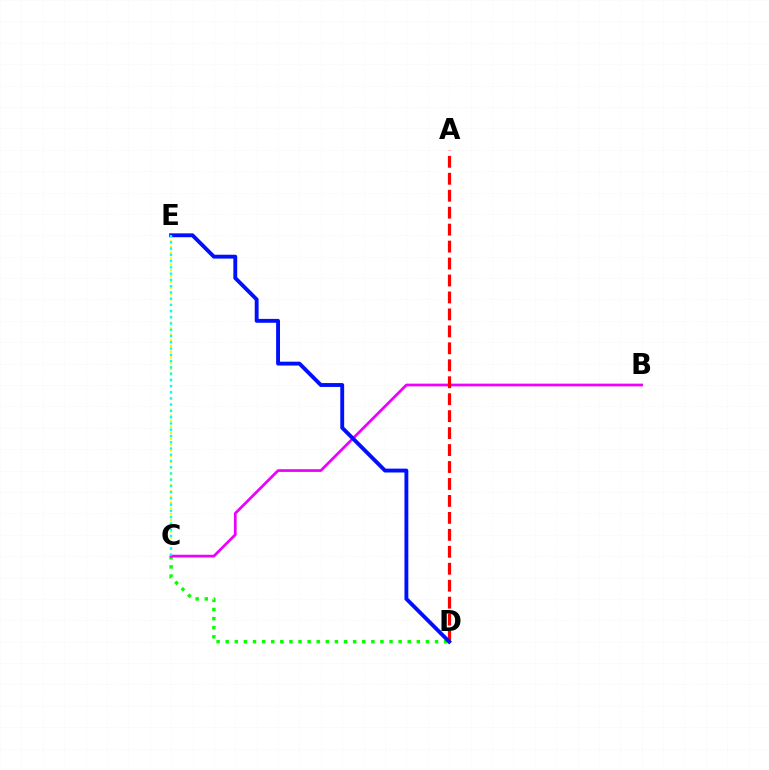{('C', 'D'): [{'color': '#08ff00', 'line_style': 'dotted', 'thickness': 2.47}], ('C', 'E'): [{'color': '#fcf500', 'line_style': 'dotted', 'thickness': 1.58}, {'color': '#00fff6', 'line_style': 'dotted', 'thickness': 1.7}], ('B', 'C'): [{'color': '#ee00ff', 'line_style': 'solid', 'thickness': 1.97}], ('A', 'D'): [{'color': '#ff0000', 'line_style': 'dashed', 'thickness': 2.3}], ('D', 'E'): [{'color': '#0010ff', 'line_style': 'solid', 'thickness': 2.79}]}